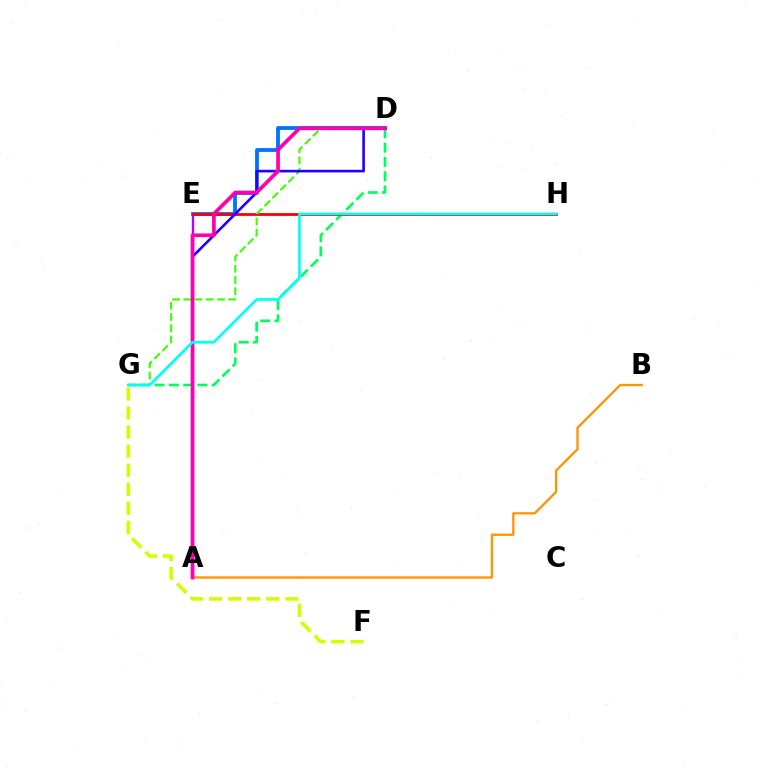{('A', 'E'): [{'color': '#b900ff', 'line_style': 'solid', 'thickness': 1.68}], ('F', 'G'): [{'color': '#d1ff00', 'line_style': 'dashed', 'thickness': 2.59}], ('D', 'G'): [{'color': '#00ff5c', 'line_style': 'dashed', 'thickness': 1.94}, {'color': '#3dff00', 'line_style': 'dashed', 'thickness': 1.53}], ('D', 'E'): [{'color': '#0074ff', 'line_style': 'solid', 'thickness': 2.75}], ('A', 'B'): [{'color': '#ff9400', 'line_style': 'solid', 'thickness': 1.67}], ('E', 'H'): [{'color': '#ff0000', 'line_style': 'solid', 'thickness': 2.02}], ('A', 'D'): [{'color': '#2500ff', 'line_style': 'solid', 'thickness': 1.9}, {'color': '#ff00ac', 'line_style': 'solid', 'thickness': 2.65}], ('G', 'H'): [{'color': '#00fff6', 'line_style': 'solid', 'thickness': 1.93}]}